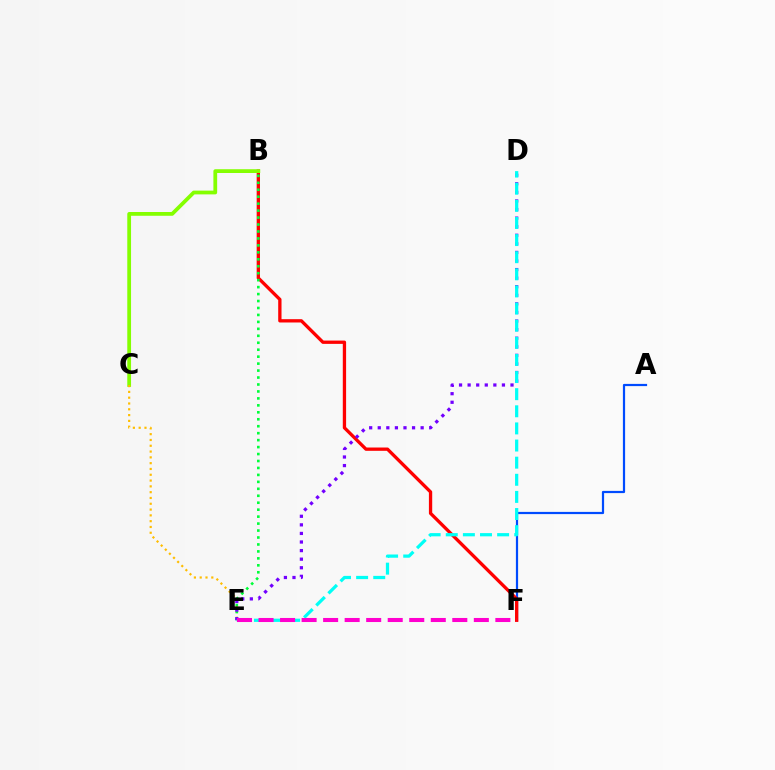{('A', 'F'): [{'color': '#004bff', 'line_style': 'solid', 'thickness': 1.59}], ('B', 'F'): [{'color': '#ff0000', 'line_style': 'solid', 'thickness': 2.38}], ('B', 'C'): [{'color': '#84ff00', 'line_style': 'solid', 'thickness': 2.71}], ('C', 'E'): [{'color': '#ffbd00', 'line_style': 'dotted', 'thickness': 1.58}], ('B', 'E'): [{'color': '#00ff39', 'line_style': 'dotted', 'thickness': 1.89}], ('D', 'E'): [{'color': '#7200ff', 'line_style': 'dotted', 'thickness': 2.33}, {'color': '#00fff6', 'line_style': 'dashed', 'thickness': 2.33}], ('E', 'F'): [{'color': '#ff00cf', 'line_style': 'dashed', 'thickness': 2.92}]}